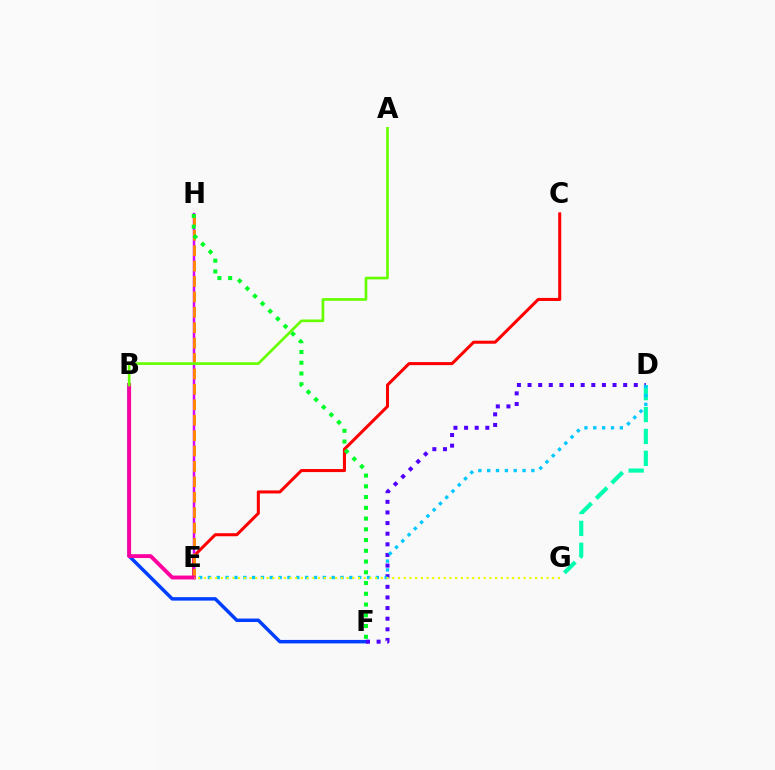{('D', 'G'): [{'color': '#00ffaf', 'line_style': 'dashed', 'thickness': 2.97}], ('C', 'E'): [{'color': '#ff0000', 'line_style': 'solid', 'thickness': 2.19}], ('B', 'F'): [{'color': '#003fff', 'line_style': 'solid', 'thickness': 2.49}], ('E', 'H'): [{'color': '#d600ff', 'line_style': 'solid', 'thickness': 1.79}, {'color': '#ff8800', 'line_style': 'dashed', 'thickness': 2.09}], ('B', 'E'): [{'color': '#ff00a0', 'line_style': 'solid', 'thickness': 2.78}], ('D', 'F'): [{'color': '#4f00ff', 'line_style': 'dotted', 'thickness': 2.89}], ('F', 'H'): [{'color': '#00ff27', 'line_style': 'dotted', 'thickness': 2.92}], ('D', 'E'): [{'color': '#00c7ff', 'line_style': 'dotted', 'thickness': 2.4}], ('A', 'B'): [{'color': '#66ff00', 'line_style': 'solid', 'thickness': 1.93}], ('E', 'G'): [{'color': '#eeff00', 'line_style': 'dotted', 'thickness': 1.55}]}